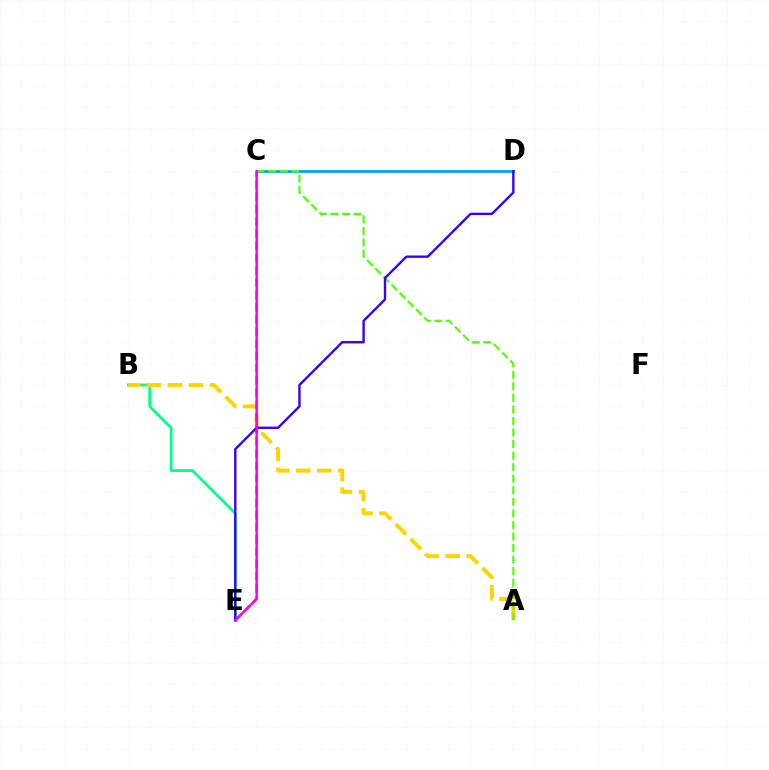{('B', 'E'): [{'color': '#00ff86', 'line_style': 'solid', 'thickness': 2.01}], ('C', 'D'): [{'color': '#009eff', 'line_style': 'solid', 'thickness': 1.95}], ('A', 'B'): [{'color': '#ffd500', 'line_style': 'dashed', 'thickness': 2.85}], ('A', 'C'): [{'color': '#4fff00', 'line_style': 'dashed', 'thickness': 1.57}], ('C', 'E'): [{'color': '#ff0000', 'line_style': 'dashed', 'thickness': 1.66}, {'color': '#ff00ed', 'line_style': 'solid', 'thickness': 1.76}], ('D', 'E'): [{'color': '#3700ff', 'line_style': 'solid', 'thickness': 1.71}]}